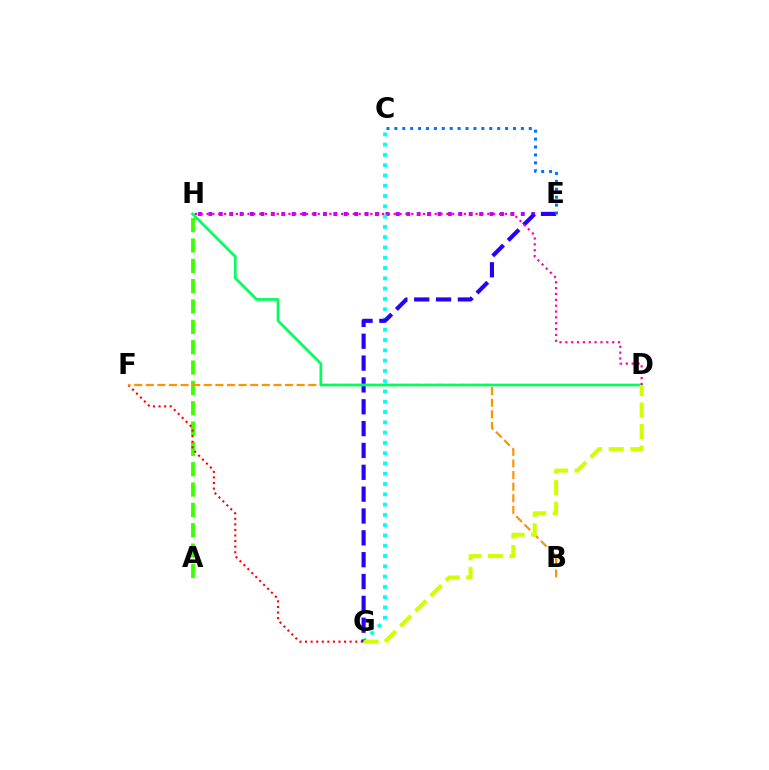{('A', 'H'): [{'color': '#3dff00', 'line_style': 'dashed', 'thickness': 2.76}], ('E', 'H'): [{'color': '#b900ff', 'line_style': 'dotted', 'thickness': 2.83}], ('C', 'G'): [{'color': '#00fff6', 'line_style': 'dotted', 'thickness': 2.79}], ('F', 'G'): [{'color': '#ff0000', 'line_style': 'dotted', 'thickness': 1.51}], ('E', 'G'): [{'color': '#2500ff', 'line_style': 'dashed', 'thickness': 2.97}], ('C', 'E'): [{'color': '#0074ff', 'line_style': 'dotted', 'thickness': 2.15}], ('B', 'F'): [{'color': '#ff9400', 'line_style': 'dashed', 'thickness': 1.58}], ('D', 'H'): [{'color': '#00ff5c', 'line_style': 'solid', 'thickness': 1.94}, {'color': '#ff00ac', 'line_style': 'dotted', 'thickness': 1.59}], ('D', 'G'): [{'color': '#d1ff00', 'line_style': 'dashed', 'thickness': 2.92}]}